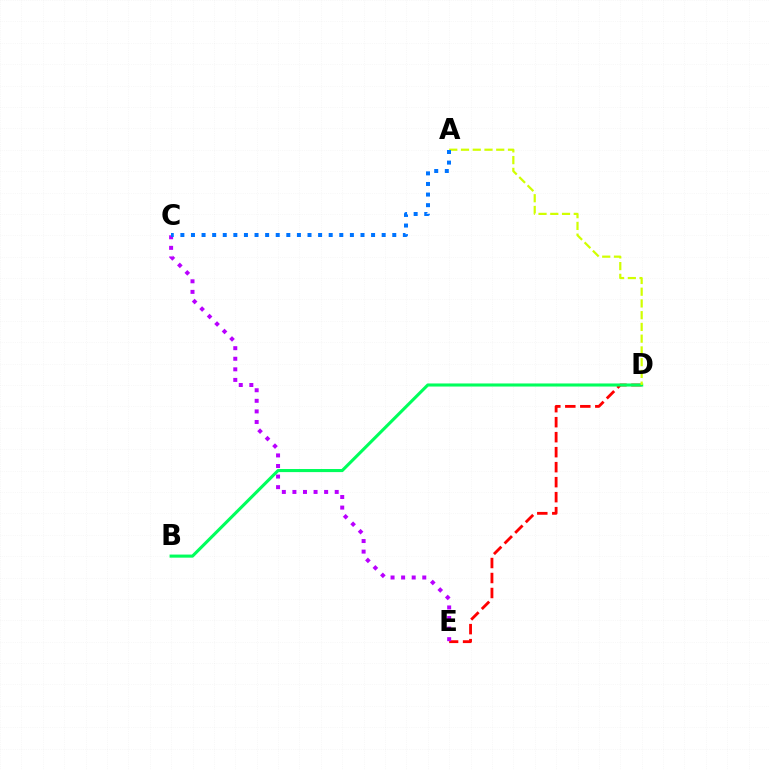{('D', 'E'): [{'color': '#ff0000', 'line_style': 'dashed', 'thickness': 2.04}], ('B', 'D'): [{'color': '#00ff5c', 'line_style': 'solid', 'thickness': 2.22}], ('A', 'D'): [{'color': '#d1ff00', 'line_style': 'dashed', 'thickness': 1.6}], ('C', 'E'): [{'color': '#b900ff', 'line_style': 'dotted', 'thickness': 2.87}], ('A', 'C'): [{'color': '#0074ff', 'line_style': 'dotted', 'thickness': 2.88}]}